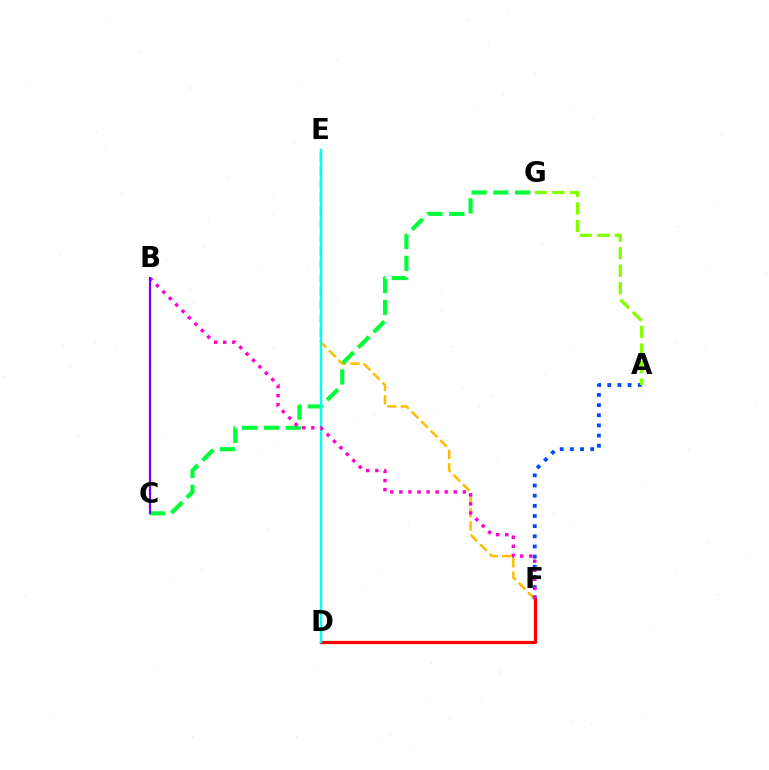{('E', 'F'): [{'color': '#ffbd00', 'line_style': 'dashed', 'thickness': 1.82}], ('A', 'F'): [{'color': '#004bff', 'line_style': 'dotted', 'thickness': 2.76}], ('C', 'G'): [{'color': '#00ff39', 'line_style': 'dashed', 'thickness': 2.96}], ('D', 'F'): [{'color': '#ff0000', 'line_style': 'solid', 'thickness': 2.33}], ('A', 'G'): [{'color': '#84ff00', 'line_style': 'dashed', 'thickness': 2.38}], ('D', 'E'): [{'color': '#00fff6', 'line_style': 'solid', 'thickness': 1.77}], ('B', 'F'): [{'color': '#ff00cf', 'line_style': 'dotted', 'thickness': 2.47}], ('B', 'C'): [{'color': '#7200ff', 'line_style': 'solid', 'thickness': 1.59}]}